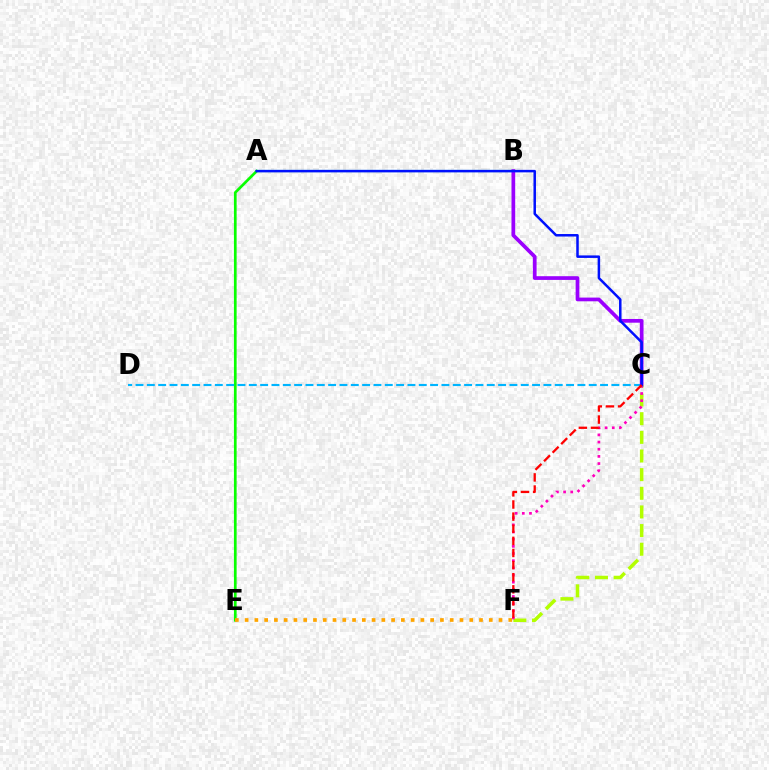{('A', 'E'): [{'color': '#08ff00', 'line_style': 'solid', 'thickness': 1.94}], ('C', 'D'): [{'color': '#00b5ff', 'line_style': 'dashed', 'thickness': 1.54}], ('A', 'B'): [{'color': '#00ff9d', 'line_style': 'solid', 'thickness': 1.53}], ('B', 'C'): [{'color': '#9b00ff', 'line_style': 'solid', 'thickness': 2.68}], ('C', 'F'): [{'color': '#b3ff00', 'line_style': 'dashed', 'thickness': 2.53}, {'color': '#ff00bd', 'line_style': 'dotted', 'thickness': 1.95}, {'color': '#ff0000', 'line_style': 'dashed', 'thickness': 1.65}], ('A', 'C'): [{'color': '#0010ff', 'line_style': 'solid', 'thickness': 1.8}], ('E', 'F'): [{'color': '#ffa500', 'line_style': 'dotted', 'thickness': 2.65}]}